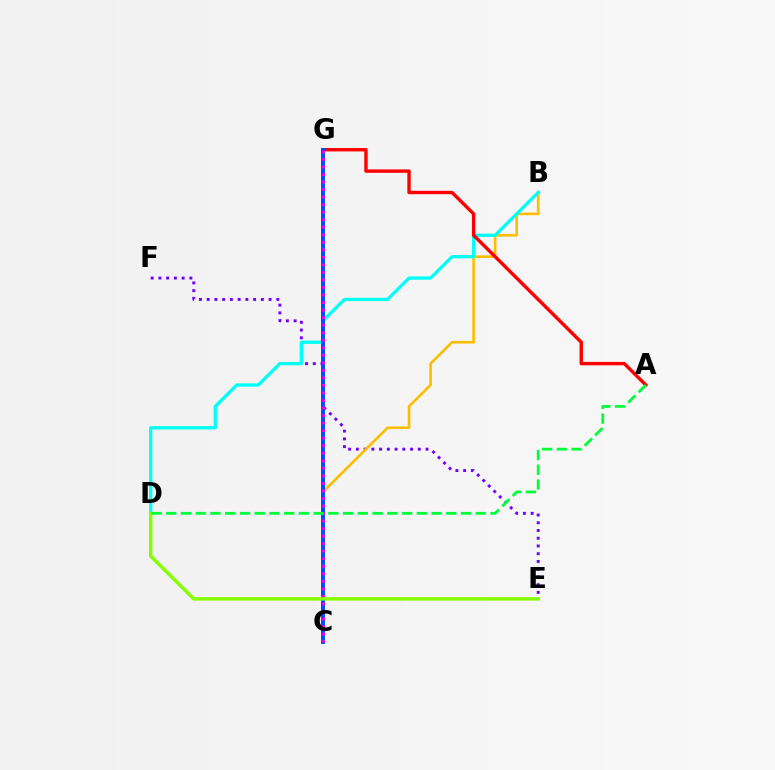{('E', 'F'): [{'color': '#7200ff', 'line_style': 'dotted', 'thickness': 2.1}], ('B', 'C'): [{'color': '#ffbd00', 'line_style': 'solid', 'thickness': 1.89}], ('B', 'D'): [{'color': '#00fff6', 'line_style': 'solid', 'thickness': 2.35}], ('A', 'G'): [{'color': '#ff0000', 'line_style': 'solid', 'thickness': 2.44}], ('C', 'G'): [{'color': '#004bff', 'line_style': 'solid', 'thickness': 2.84}, {'color': '#ff00cf', 'line_style': 'dotted', 'thickness': 2.05}], ('D', 'E'): [{'color': '#84ff00', 'line_style': 'solid', 'thickness': 2.47}], ('A', 'D'): [{'color': '#00ff39', 'line_style': 'dashed', 'thickness': 2.0}]}